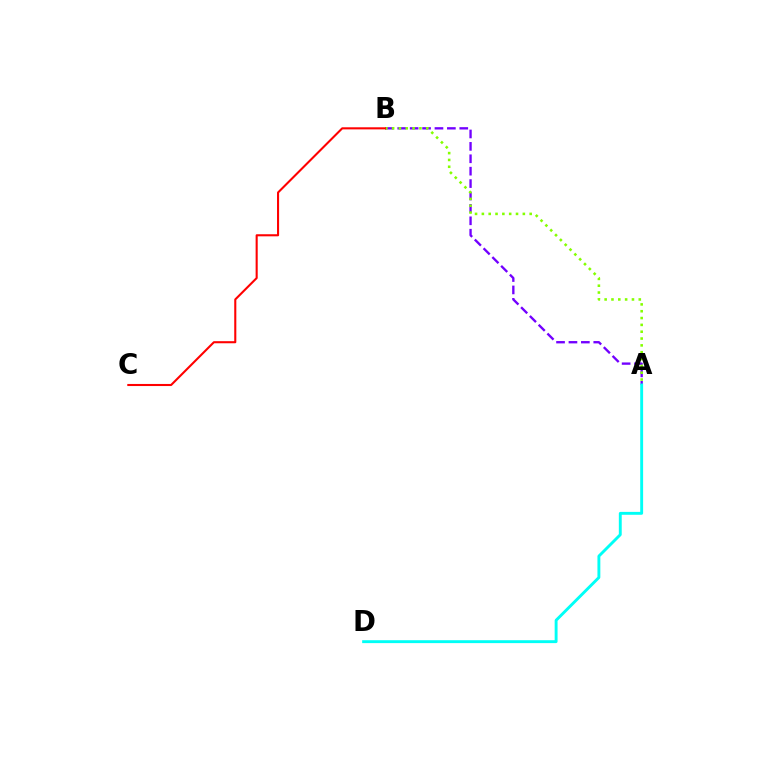{('A', 'B'): [{'color': '#7200ff', 'line_style': 'dashed', 'thickness': 1.69}, {'color': '#84ff00', 'line_style': 'dotted', 'thickness': 1.86}], ('B', 'C'): [{'color': '#ff0000', 'line_style': 'solid', 'thickness': 1.5}], ('A', 'D'): [{'color': '#00fff6', 'line_style': 'solid', 'thickness': 2.09}]}